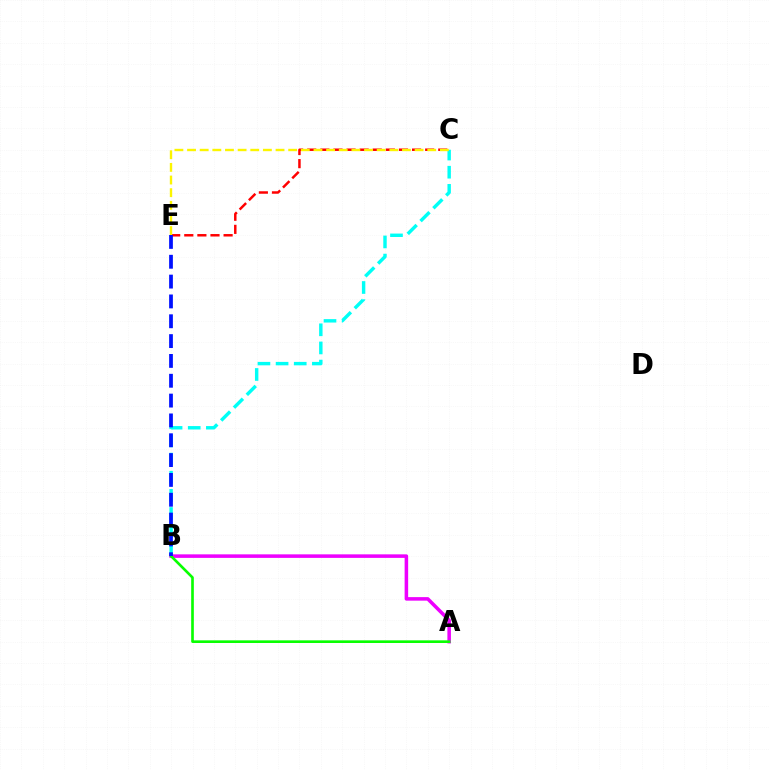{('B', 'C'): [{'color': '#00fff6', 'line_style': 'dashed', 'thickness': 2.46}], ('C', 'E'): [{'color': '#ff0000', 'line_style': 'dashed', 'thickness': 1.78}, {'color': '#fcf500', 'line_style': 'dashed', 'thickness': 1.72}], ('A', 'B'): [{'color': '#ee00ff', 'line_style': 'solid', 'thickness': 2.55}, {'color': '#08ff00', 'line_style': 'solid', 'thickness': 1.9}], ('B', 'E'): [{'color': '#0010ff', 'line_style': 'dashed', 'thickness': 2.69}]}